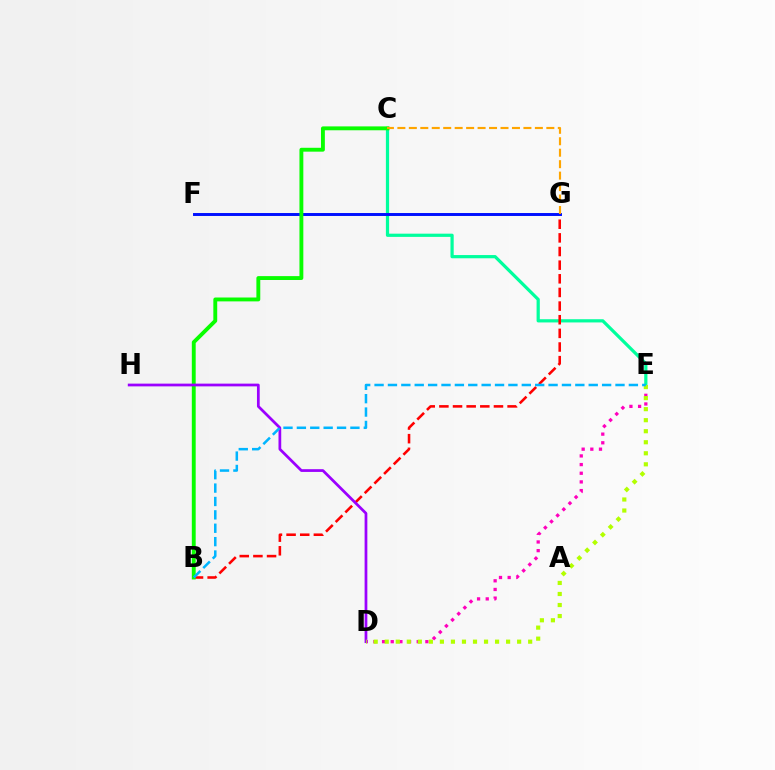{('C', 'E'): [{'color': '#00ff9d', 'line_style': 'solid', 'thickness': 2.31}], ('B', 'G'): [{'color': '#ff0000', 'line_style': 'dashed', 'thickness': 1.85}], ('F', 'G'): [{'color': '#0010ff', 'line_style': 'solid', 'thickness': 2.12}], ('B', 'C'): [{'color': '#08ff00', 'line_style': 'solid', 'thickness': 2.79}], ('C', 'G'): [{'color': '#ffa500', 'line_style': 'dashed', 'thickness': 1.56}], ('D', 'E'): [{'color': '#ff00bd', 'line_style': 'dotted', 'thickness': 2.35}, {'color': '#b3ff00', 'line_style': 'dotted', 'thickness': 3.0}], ('D', 'H'): [{'color': '#9b00ff', 'line_style': 'solid', 'thickness': 1.97}], ('B', 'E'): [{'color': '#00b5ff', 'line_style': 'dashed', 'thickness': 1.82}]}